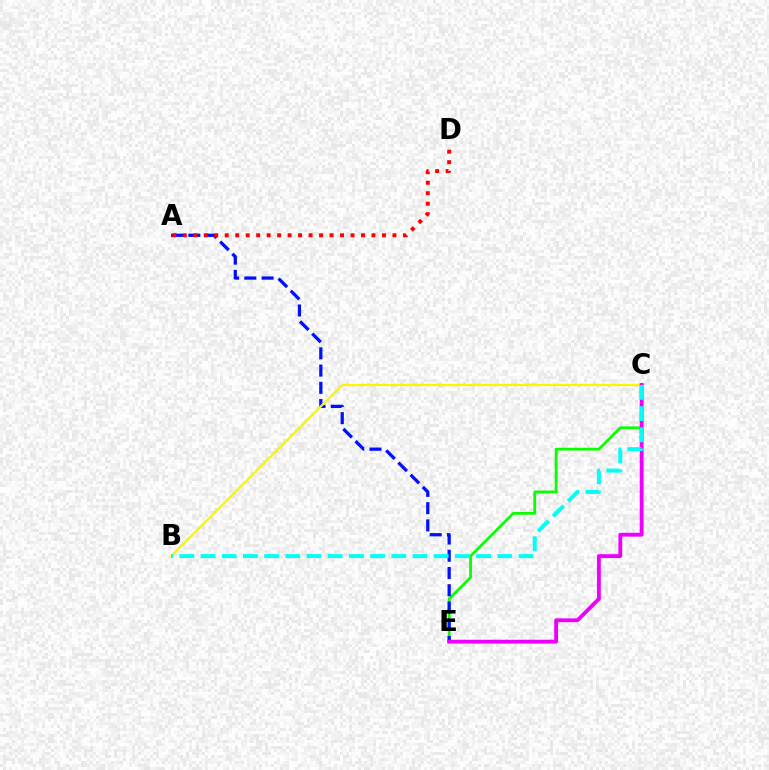{('C', 'E'): [{'color': '#08ff00', 'line_style': 'solid', 'thickness': 1.99}, {'color': '#ee00ff', 'line_style': 'solid', 'thickness': 2.76}], ('A', 'E'): [{'color': '#0010ff', 'line_style': 'dashed', 'thickness': 2.34}], ('B', 'C'): [{'color': '#fcf500', 'line_style': 'solid', 'thickness': 1.65}, {'color': '#00fff6', 'line_style': 'dashed', 'thickness': 2.88}], ('A', 'D'): [{'color': '#ff0000', 'line_style': 'dotted', 'thickness': 2.85}]}